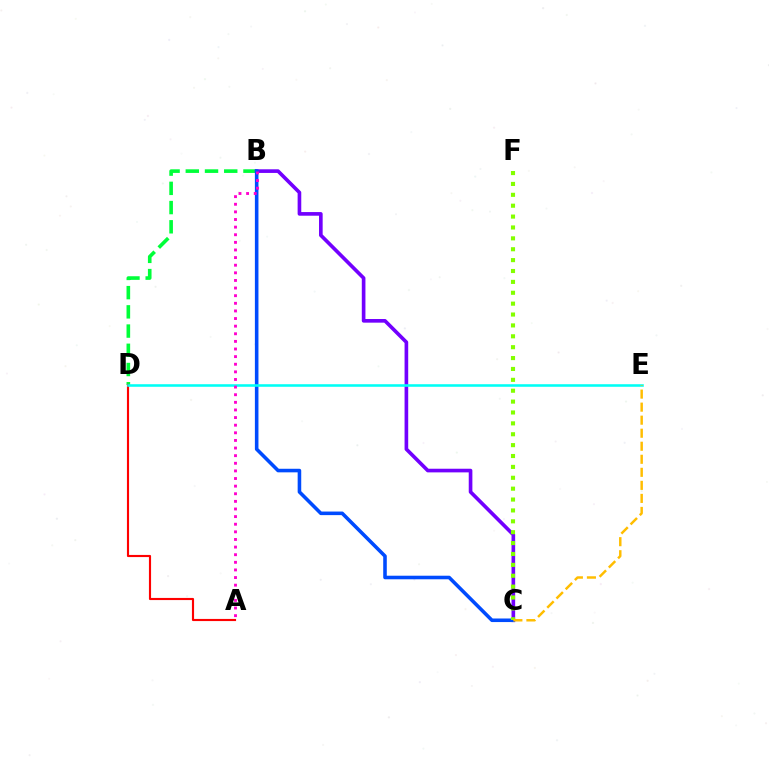{('B', 'D'): [{'color': '#00ff39', 'line_style': 'dashed', 'thickness': 2.61}], ('B', 'C'): [{'color': '#7200ff', 'line_style': 'solid', 'thickness': 2.62}, {'color': '#004bff', 'line_style': 'solid', 'thickness': 2.57}], ('A', 'D'): [{'color': '#ff0000', 'line_style': 'solid', 'thickness': 1.54}], ('D', 'E'): [{'color': '#00fff6', 'line_style': 'solid', 'thickness': 1.85}], ('C', 'F'): [{'color': '#84ff00', 'line_style': 'dotted', 'thickness': 2.96}], ('A', 'B'): [{'color': '#ff00cf', 'line_style': 'dotted', 'thickness': 2.07}], ('C', 'E'): [{'color': '#ffbd00', 'line_style': 'dashed', 'thickness': 1.77}]}